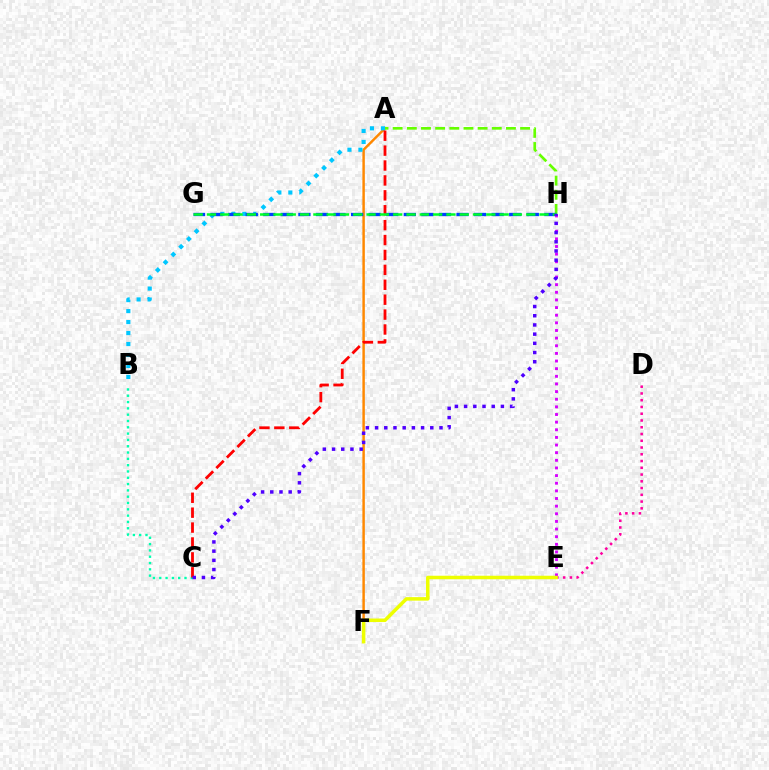{('A', 'F'): [{'color': '#ff8800', 'line_style': 'solid', 'thickness': 1.77}], ('A', 'H'): [{'color': '#66ff00', 'line_style': 'dashed', 'thickness': 1.92}], ('A', 'B'): [{'color': '#00c7ff', 'line_style': 'dotted', 'thickness': 2.98}], ('G', 'H'): [{'color': '#003fff', 'line_style': 'dashed', 'thickness': 2.39}, {'color': '#00ff27', 'line_style': 'dashed', 'thickness': 1.81}], ('E', 'H'): [{'color': '#d600ff', 'line_style': 'dotted', 'thickness': 2.07}], ('D', 'E'): [{'color': '#ff00a0', 'line_style': 'dotted', 'thickness': 1.84}], ('E', 'F'): [{'color': '#eeff00', 'line_style': 'solid', 'thickness': 2.53}], ('B', 'C'): [{'color': '#00ffaf', 'line_style': 'dotted', 'thickness': 1.71}], ('A', 'C'): [{'color': '#ff0000', 'line_style': 'dashed', 'thickness': 2.03}], ('C', 'H'): [{'color': '#4f00ff', 'line_style': 'dotted', 'thickness': 2.5}]}